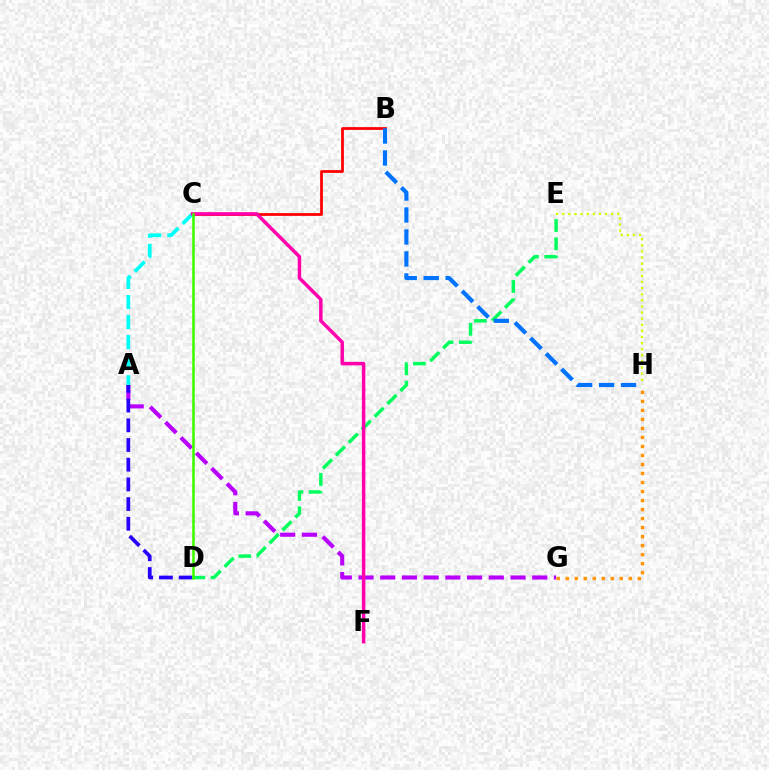{('A', 'G'): [{'color': '#b900ff', 'line_style': 'dashed', 'thickness': 2.95}], ('B', 'C'): [{'color': '#ff0000', 'line_style': 'solid', 'thickness': 1.98}], ('E', 'H'): [{'color': '#d1ff00', 'line_style': 'dotted', 'thickness': 1.66}], ('A', 'C'): [{'color': '#00fff6', 'line_style': 'dashed', 'thickness': 2.72}], ('D', 'E'): [{'color': '#00ff5c', 'line_style': 'dashed', 'thickness': 2.48}], ('C', 'F'): [{'color': '#ff00ac', 'line_style': 'solid', 'thickness': 2.49}], ('G', 'H'): [{'color': '#ff9400', 'line_style': 'dotted', 'thickness': 2.45}], ('B', 'H'): [{'color': '#0074ff', 'line_style': 'dashed', 'thickness': 2.98}], ('A', 'D'): [{'color': '#2500ff', 'line_style': 'dashed', 'thickness': 2.68}], ('C', 'D'): [{'color': '#3dff00', 'line_style': 'solid', 'thickness': 1.86}]}